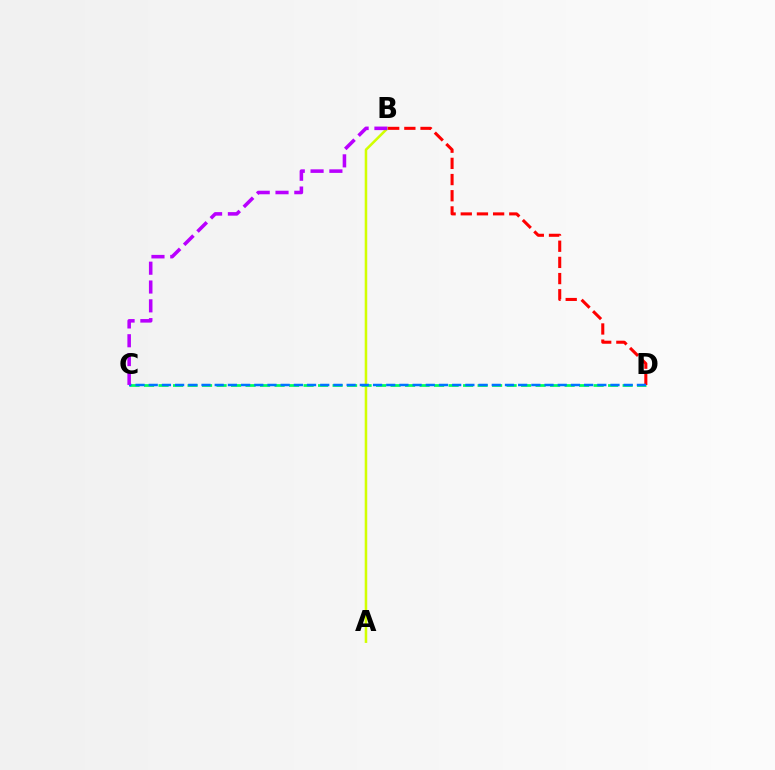{('A', 'B'): [{'color': '#d1ff00', 'line_style': 'solid', 'thickness': 1.83}], ('C', 'D'): [{'color': '#00ff5c', 'line_style': 'dashed', 'thickness': 1.97}, {'color': '#0074ff', 'line_style': 'dashed', 'thickness': 1.79}], ('B', 'D'): [{'color': '#ff0000', 'line_style': 'dashed', 'thickness': 2.2}], ('B', 'C'): [{'color': '#b900ff', 'line_style': 'dashed', 'thickness': 2.56}]}